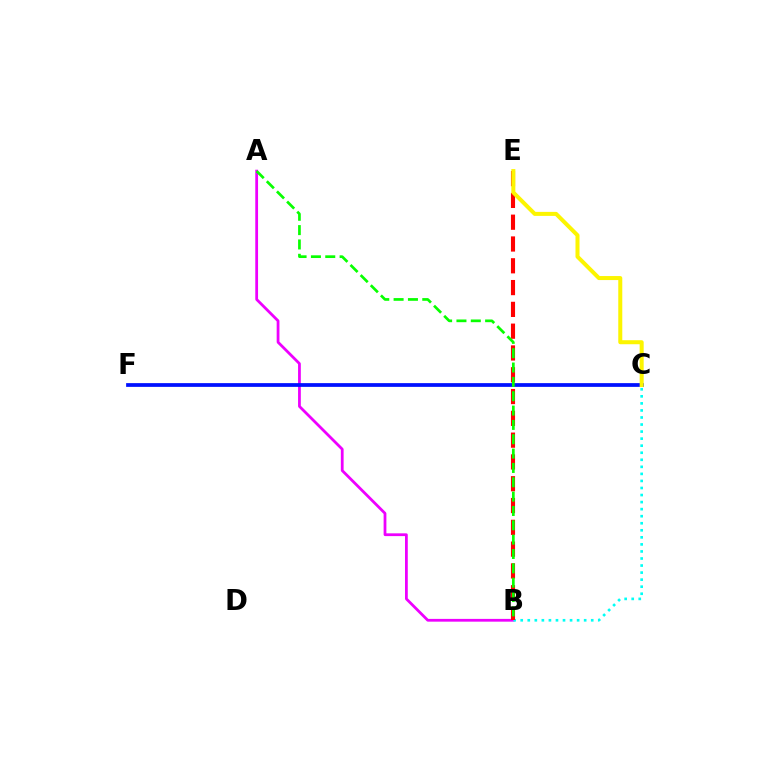{('A', 'B'): [{'color': '#ee00ff', 'line_style': 'solid', 'thickness': 2.0}, {'color': '#08ff00', 'line_style': 'dashed', 'thickness': 1.95}], ('B', 'C'): [{'color': '#00fff6', 'line_style': 'dotted', 'thickness': 1.92}], ('B', 'E'): [{'color': '#ff0000', 'line_style': 'dashed', 'thickness': 2.96}], ('C', 'F'): [{'color': '#0010ff', 'line_style': 'solid', 'thickness': 2.69}], ('C', 'E'): [{'color': '#fcf500', 'line_style': 'solid', 'thickness': 2.89}]}